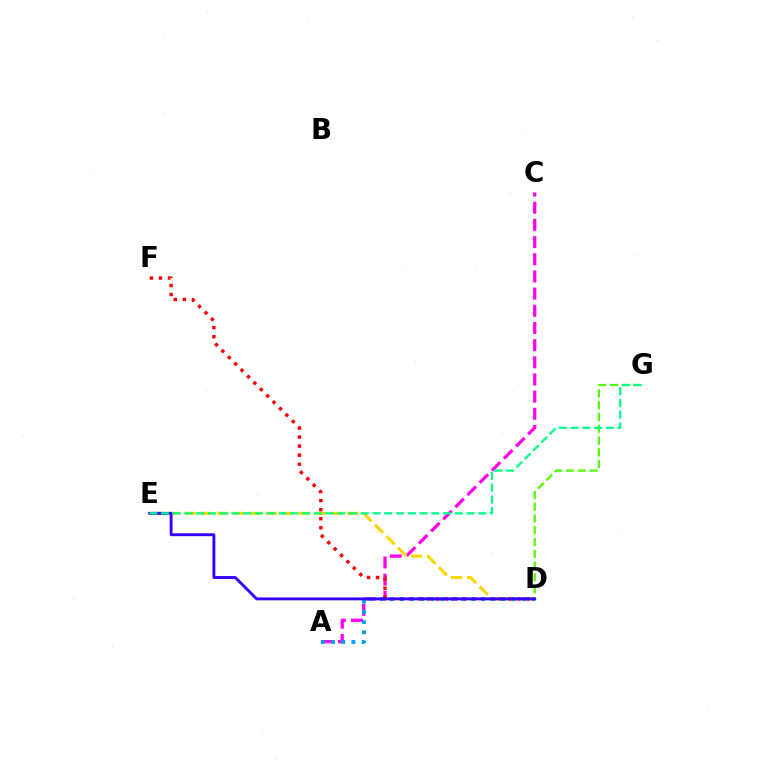{('A', 'C'): [{'color': '#ff00ed', 'line_style': 'dashed', 'thickness': 2.33}], ('D', 'E'): [{'color': '#ffd500', 'line_style': 'dashed', 'thickness': 2.21}, {'color': '#3700ff', 'line_style': 'solid', 'thickness': 2.08}], ('D', 'F'): [{'color': '#ff0000', 'line_style': 'dotted', 'thickness': 2.46}], ('A', 'D'): [{'color': '#009eff', 'line_style': 'dotted', 'thickness': 2.76}], ('D', 'G'): [{'color': '#4fff00', 'line_style': 'dashed', 'thickness': 1.6}], ('E', 'G'): [{'color': '#00ff86', 'line_style': 'dashed', 'thickness': 1.6}]}